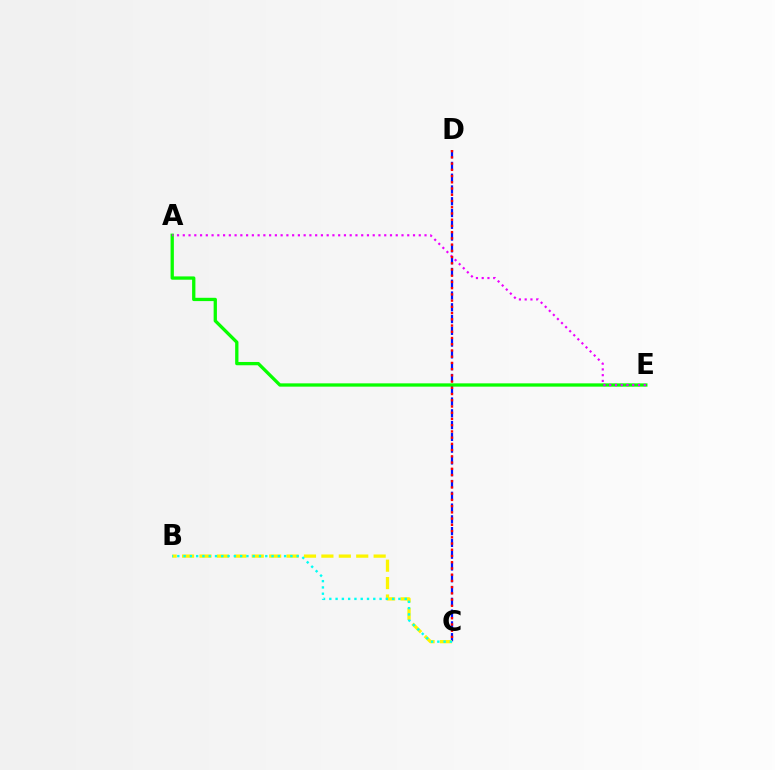{('C', 'D'): [{'color': '#0010ff', 'line_style': 'dashed', 'thickness': 1.6}, {'color': '#ff0000', 'line_style': 'dotted', 'thickness': 1.69}], ('A', 'E'): [{'color': '#08ff00', 'line_style': 'solid', 'thickness': 2.37}, {'color': '#ee00ff', 'line_style': 'dotted', 'thickness': 1.56}], ('B', 'C'): [{'color': '#fcf500', 'line_style': 'dashed', 'thickness': 2.37}, {'color': '#00fff6', 'line_style': 'dotted', 'thickness': 1.71}]}